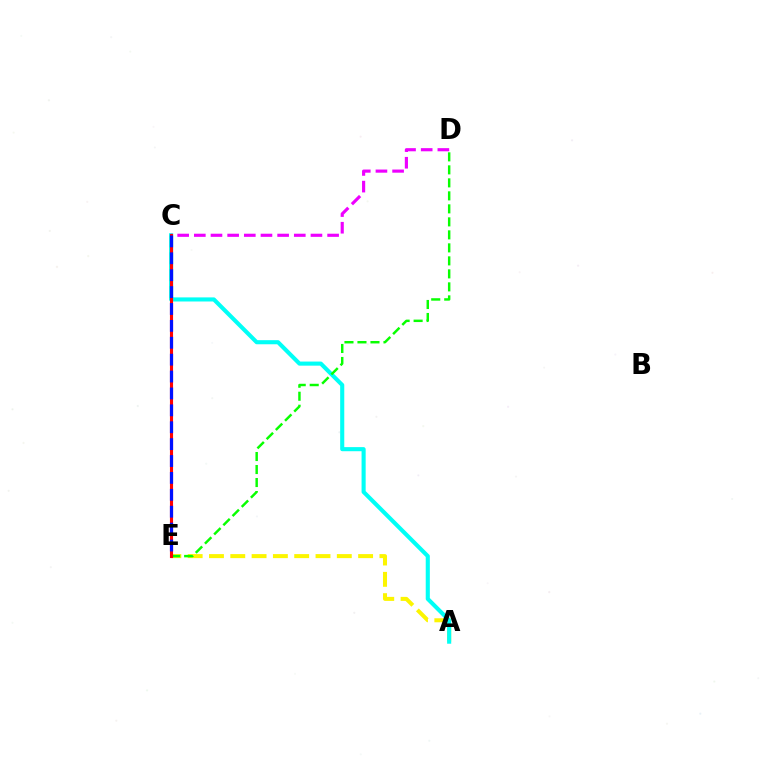{('A', 'E'): [{'color': '#fcf500', 'line_style': 'dashed', 'thickness': 2.89}], ('A', 'C'): [{'color': '#00fff6', 'line_style': 'solid', 'thickness': 2.95}], ('D', 'E'): [{'color': '#08ff00', 'line_style': 'dashed', 'thickness': 1.77}], ('C', 'D'): [{'color': '#ee00ff', 'line_style': 'dashed', 'thickness': 2.26}], ('C', 'E'): [{'color': '#ff0000', 'line_style': 'solid', 'thickness': 2.24}, {'color': '#0010ff', 'line_style': 'dashed', 'thickness': 2.3}]}